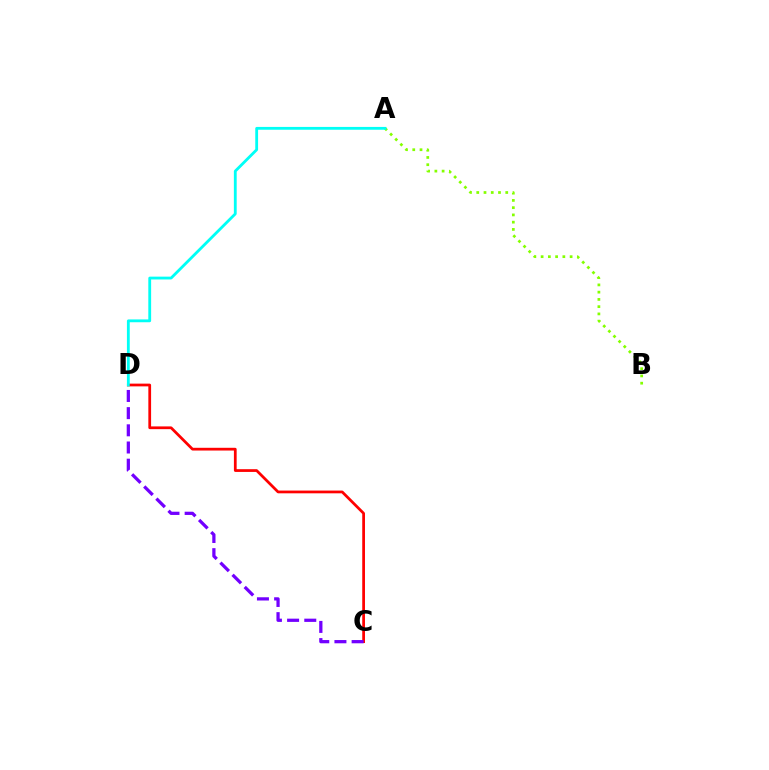{('A', 'B'): [{'color': '#84ff00', 'line_style': 'dotted', 'thickness': 1.97}], ('C', 'D'): [{'color': '#ff0000', 'line_style': 'solid', 'thickness': 1.98}, {'color': '#7200ff', 'line_style': 'dashed', 'thickness': 2.33}], ('A', 'D'): [{'color': '#00fff6', 'line_style': 'solid', 'thickness': 2.03}]}